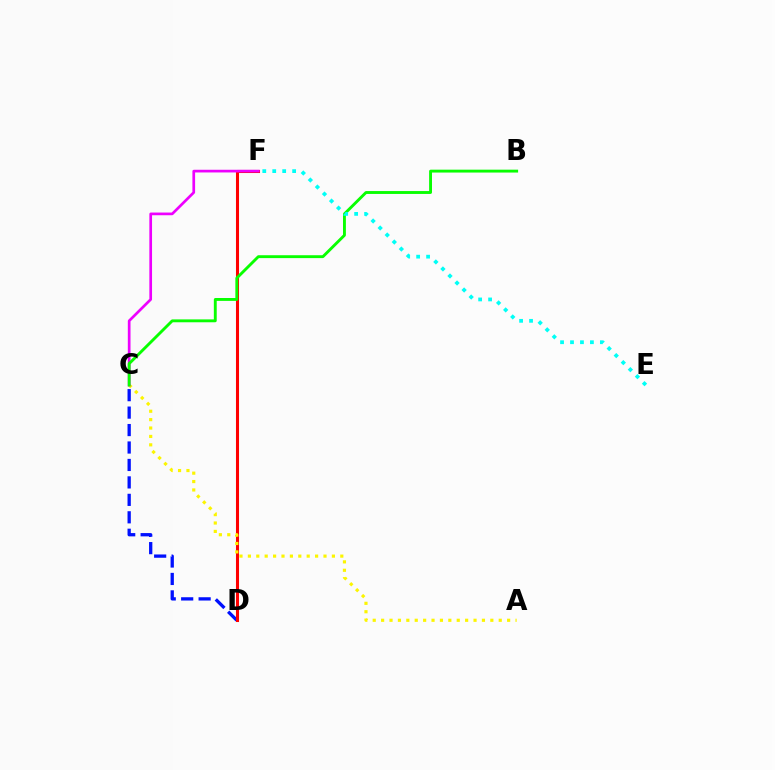{('C', 'D'): [{'color': '#0010ff', 'line_style': 'dashed', 'thickness': 2.37}], ('D', 'F'): [{'color': '#ff0000', 'line_style': 'solid', 'thickness': 2.2}], ('A', 'C'): [{'color': '#fcf500', 'line_style': 'dotted', 'thickness': 2.28}], ('C', 'F'): [{'color': '#ee00ff', 'line_style': 'solid', 'thickness': 1.94}], ('B', 'C'): [{'color': '#08ff00', 'line_style': 'solid', 'thickness': 2.07}], ('E', 'F'): [{'color': '#00fff6', 'line_style': 'dotted', 'thickness': 2.7}]}